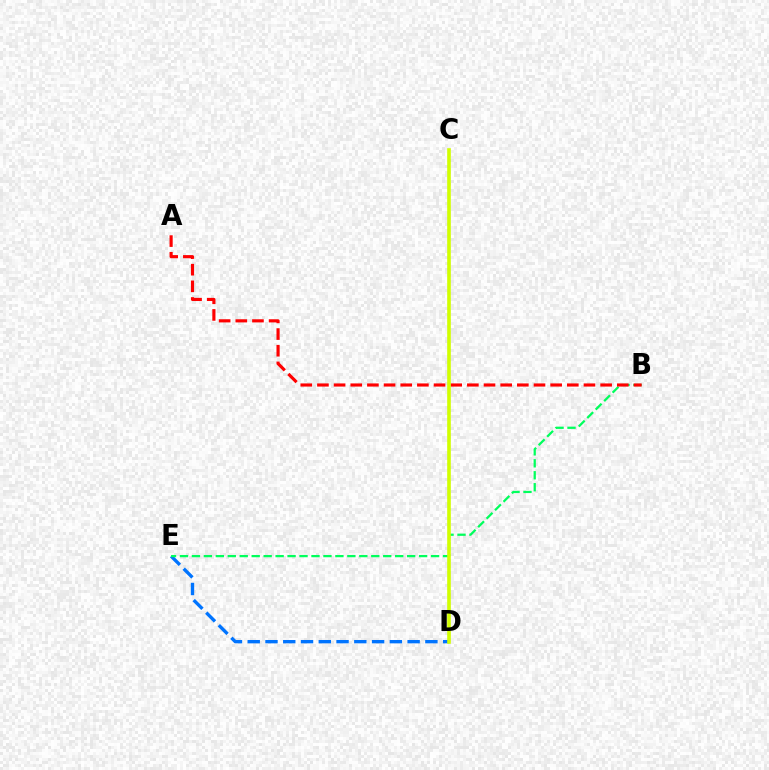{('D', 'E'): [{'color': '#0074ff', 'line_style': 'dashed', 'thickness': 2.41}], ('C', 'D'): [{'color': '#b900ff', 'line_style': 'dotted', 'thickness': 1.55}, {'color': '#d1ff00', 'line_style': 'solid', 'thickness': 2.6}], ('B', 'E'): [{'color': '#00ff5c', 'line_style': 'dashed', 'thickness': 1.62}], ('A', 'B'): [{'color': '#ff0000', 'line_style': 'dashed', 'thickness': 2.26}]}